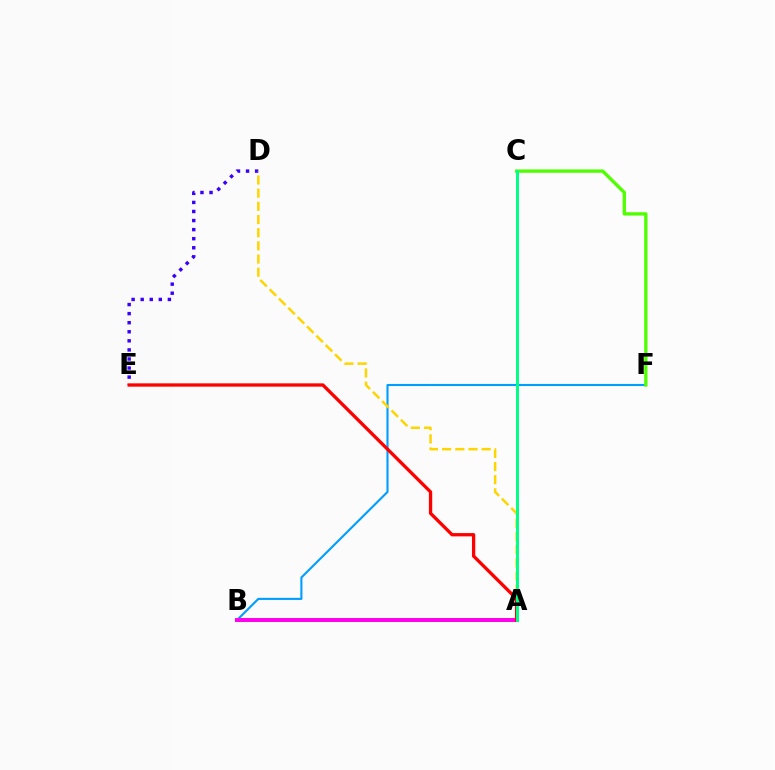{('B', 'F'): [{'color': '#009eff', 'line_style': 'solid', 'thickness': 1.51}], ('D', 'E'): [{'color': '#3700ff', 'line_style': 'dotted', 'thickness': 2.46}], ('C', 'F'): [{'color': '#4fff00', 'line_style': 'solid', 'thickness': 2.39}], ('A', 'B'): [{'color': '#ff00ed', 'line_style': 'solid', 'thickness': 2.85}], ('A', 'D'): [{'color': '#ffd500', 'line_style': 'dashed', 'thickness': 1.79}], ('A', 'E'): [{'color': '#ff0000', 'line_style': 'solid', 'thickness': 2.38}], ('A', 'C'): [{'color': '#00ff86', 'line_style': 'solid', 'thickness': 2.13}]}